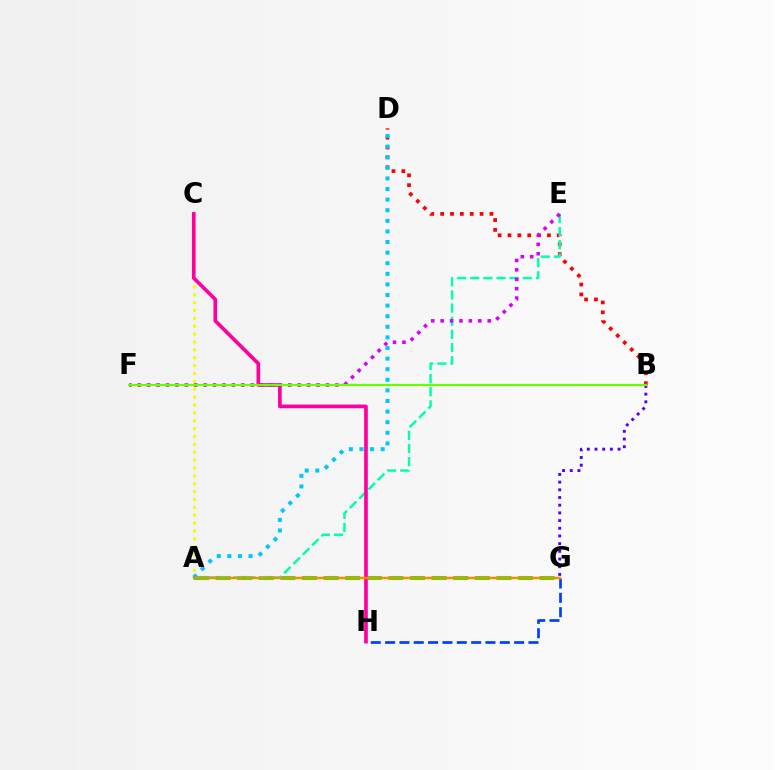{('A', 'G'): [{'color': '#00ff27', 'line_style': 'dashed', 'thickness': 2.93}, {'color': '#ff8800', 'line_style': 'solid', 'thickness': 1.77}], ('B', 'G'): [{'color': '#4f00ff', 'line_style': 'dotted', 'thickness': 2.09}], ('A', 'C'): [{'color': '#eeff00', 'line_style': 'dotted', 'thickness': 2.14}], ('B', 'D'): [{'color': '#ff0000', 'line_style': 'dotted', 'thickness': 2.68}], ('A', 'E'): [{'color': '#00ffaf', 'line_style': 'dashed', 'thickness': 1.79}], ('G', 'H'): [{'color': '#003fff', 'line_style': 'dashed', 'thickness': 1.95}], ('C', 'H'): [{'color': '#ff00a0', 'line_style': 'solid', 'thickness': 2.64}], ('E', 'F'): [{'color': '#d600ff', 'line_style': 'dotted', 'thickness': 2.56}], ('A', 'D'): [{'color': '#00c7ff', 'line_style': 'dotted', 'thickness': 2.88}], ('B', 'F'): [{'color': '#66ff00', 'line_style': 'solid', 'thickness': 1.59}]}